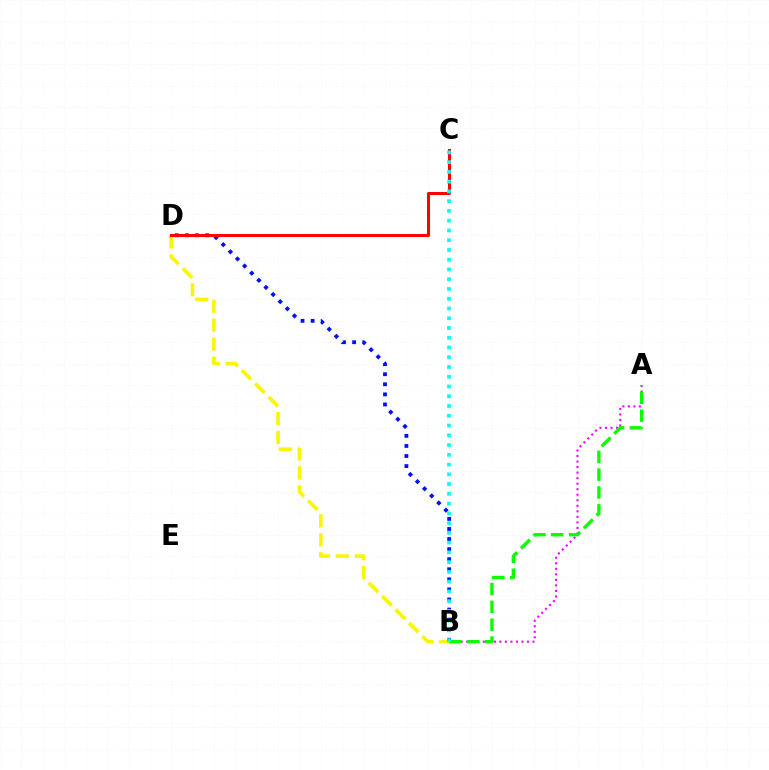{('B', 'D'): [{'color': '#fcf500', 'line_style': 'dashed', 'thickness': 2.57}, {'color': '#0010ff', 'line_style': 'dotted', 'thickness': 2.74}], ('A', 'B'): [{'color': '#ee00ff', 'line_style': 'dotted', 'thickness': 1.5}, {'color': '#08ff00', 'line_style': 'dashed', 'thickness': 2.42}], ('C', 'D'): [{'color': '#ff0000', 'line_style': 'solid', 'thickness': 2.19}], ('B', 'C'): [{'color': '#00fff6', 'line_style': 'dotted', 'thickness': 2.65}]}